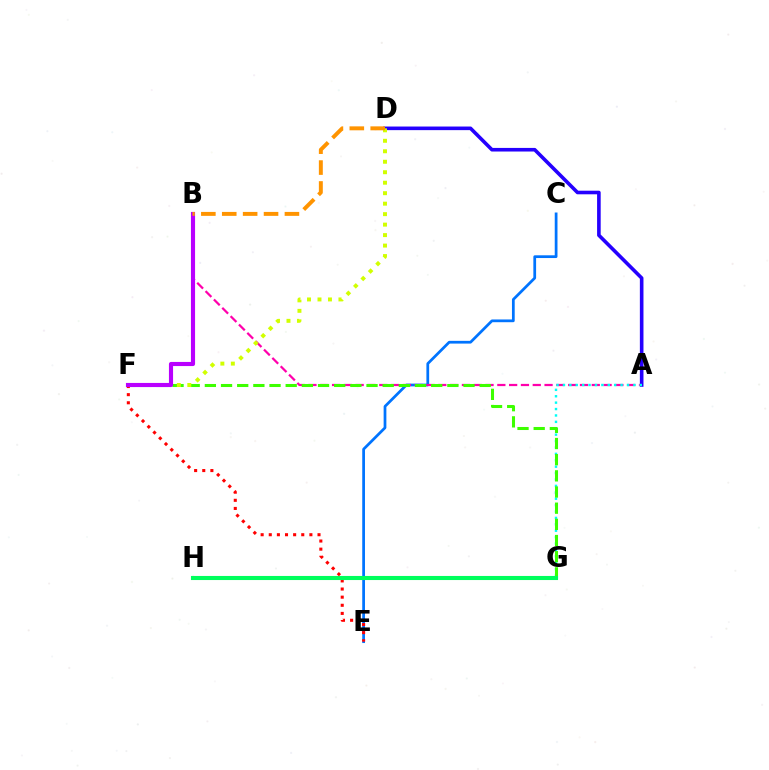{('C', 'E'): [{'color': '#0074ff', 'line_style': 'solid', 'thickness': 1.98}], ('E', 'F'): [{'color': '#ff0000', 'line_style': 'dotted', 'thickness': 2.21}], ('A', 'D'): [{'color': '#2500ff', 'line_style': 'solid', 'thickness': 2.6}], ('A', 'B'): [{'color': '#ff00ac', 'line_style': 'dashed', 'thickness': 1.6}], ('A', 'G'): [{'color': '#00fff6', 'line_style': 'dotted', 'thickness': 1.74}], ('F', 'G'): [{'color': '#3dff00', 'line_style': 'dashed', 'thickness': 2.2}], ('D', 'F'): [{'color': '#d1ff00', 'line_style': 'dotted', 'thickness': 2.85}], ('B', 'F'): [{'color': '#b900ff', 'line_style': 'solid', 'thickness': 2.97}], ('B', 'D'): [{'color': '#ff9400', 'line_style': 'dashed', 'thickness': 2.84}], ('G', 'H'): [{'color': '#00ff5c', 'line_style': 'solid', 'thickness': 2.94}]}